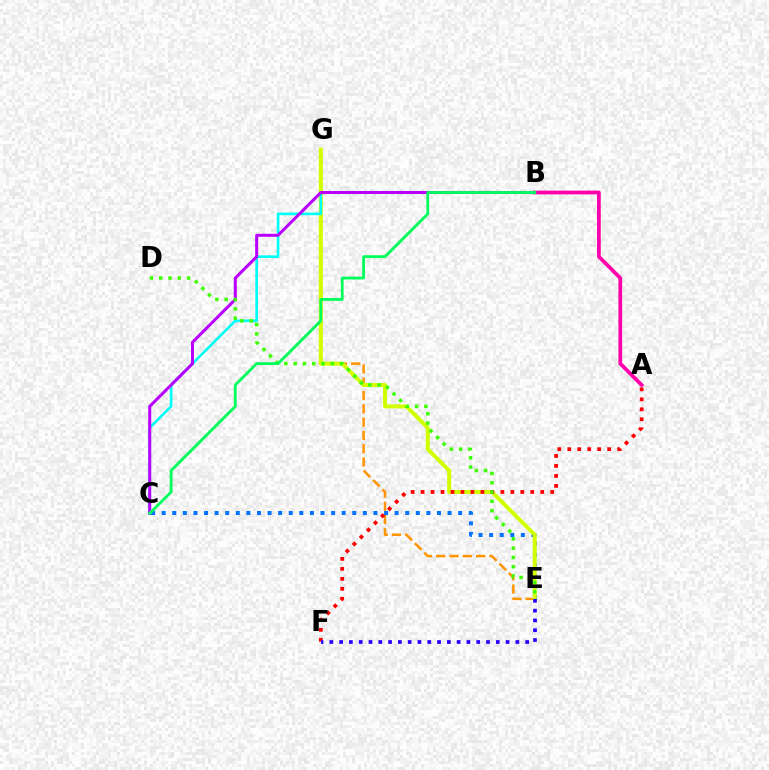{('A', 'B'): [{'color': '#ff00ac', 'line_style': 'solid', 'thickness': 2.69}], ('E', 'G'): [{'color': '#ff9400', 'line_style': 'dashed', 'thickness': 1.81}, {'color': '#d1ff00', 'line_style': 'solid', 'thickness': 2.89}], ('C', 'E'): [{'color': '#0074ff', 'line_style': 'dotted', 'thickness': 2.88}], ('A', 'F'): [{'color': '#ff0000', 'line_style': 'dotted', 'thickness': 2.71}], ('B', 'C'): [{'color': '#00fff6', 'line_style': 'solid', 'thickness': 1.91}, {'color': '#b900ff', 'line_style': 'solid', 'thickness': 2.18}, {'color': '#00ff5c', 'line_style': 'solid', 'thickness': 2.03}], ('D', 'E'): [{'color': '#3dff00', 'line_style': 'dotted', 'thickness': 2.52}], ('E', 'F'): [{'color': '#2500ff', 'line_style': 'dotted', 'thickness': 2.66}]}